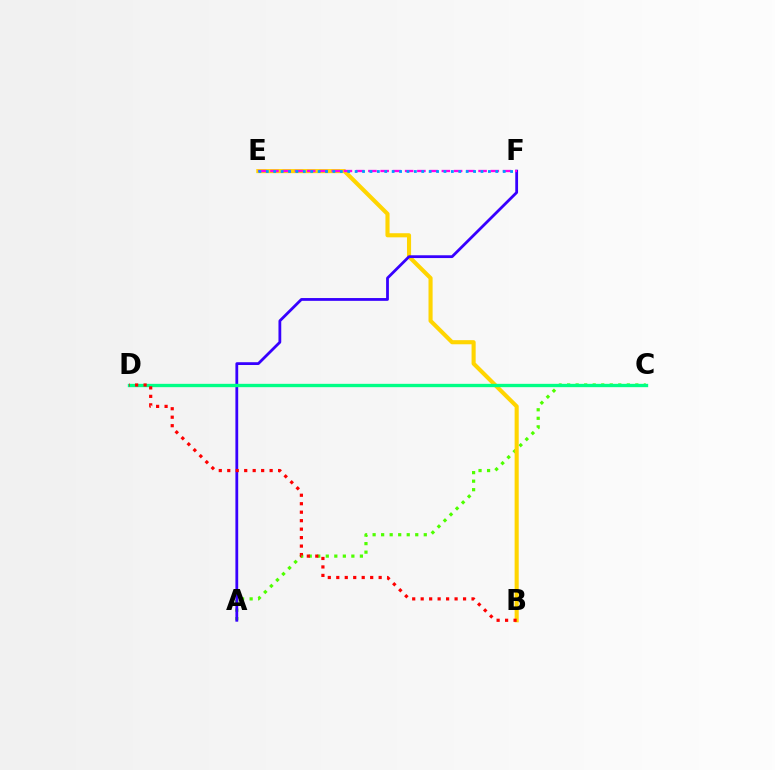{('A', 'C'): [{'color': '#4fff00', 'line_style': 'dotted', 'thickness': 2.32}], ('B', 'E'): [{'color': '#ffd500', 'line_style': 'solid', 'thickness': 2.95}], ('A', 'F'): [{'color': '#3700ff', 'line_style': 'solid', 'thickness': 2.01}], ('C', 'D'): [{'color': '#00ff86', 'line_style': 'solid', 'thickness': 2.4}], ('E', 'F'): [{'color': '#ff00ed', 'line_style': 'dashed', 'thickness': 1.66}, {'color': '#009eff', 'line_style': 'dotted', 'thickness': 2.01}], ('B', 'D'): [{'color': '#ff0000', 'line_style': 'dotted', 'thickness': 2.3}]}